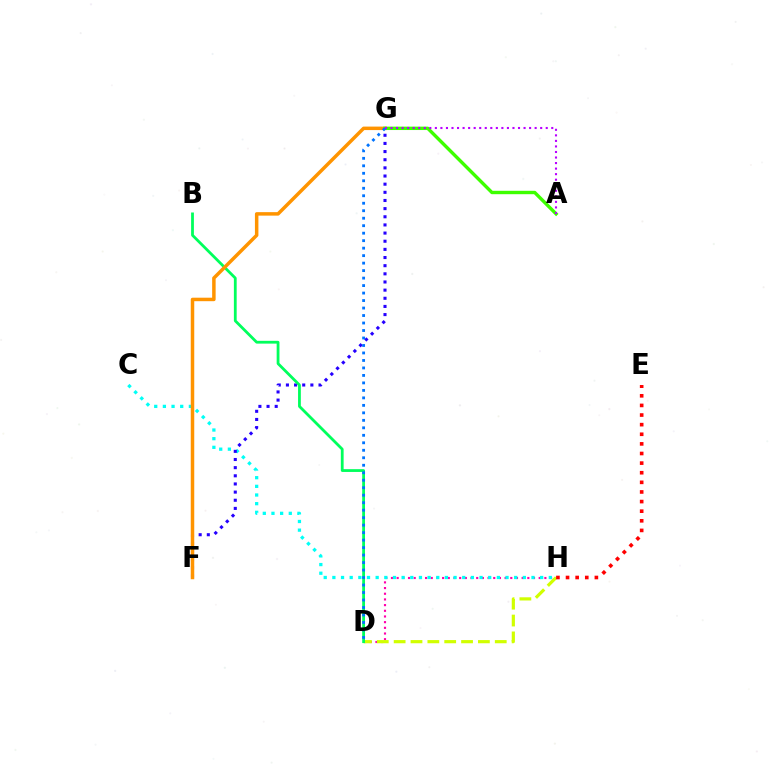{('D', 'H'): [{'color': '#ff00ac', 'line_style': 'dotted', 'thickness': 1.54}, {'color': '#d1ff00', 'line_style': 'dashed', 'thickness': 2.29}], ('C', 'H'): [{'color': '#00fff6', 'line_style': 'dotted', 'thickness': 2.35}], ('F', 'G'): [{'color': '#2500ff', 'line_style': 'dotted', 'thickness': 2.21}, {'color': '#ff9400', 'line_style': 'solid', 'thickness': 2.51}], ('B', 'D'): [{'color': '#00ff5c', 'line_style': 'solid', 'thickness': 2.01}], ('A', 'G'): [{'color': '#3dff00', 'line_style': 'solid', 'thickness': 2.44}, {'color': '#b900ff', 'line_style': 'dotted', 'thickness': 1.51}], ('E', 'H'): [{'color': '#ff0000', 'line_style': 'dotted', 'thickness': 2.61}], ('D', 'G'): [{'color': '#0074ff', 'line_style': 'dotted', 'thickness': 2.03}]}